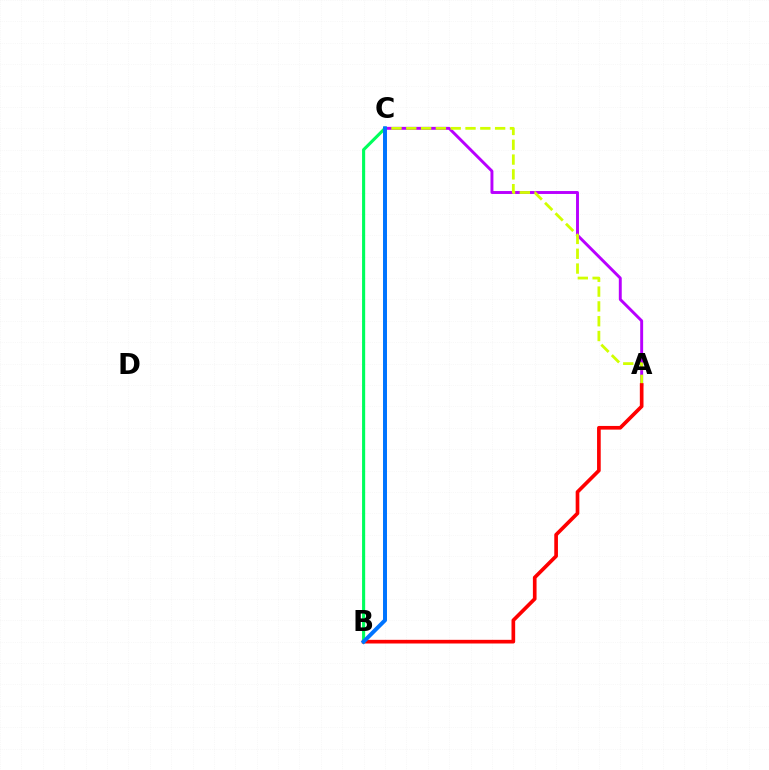{('A', 'C'): [{'color': '#b900ff', 'line_style': 'solid', 'thickness': 2.11}, {'color': '#d1ff00', 'line_style': 'dashed', 'thickness': 2.01}], ('A', 'B'): [{'color': '#ff0000', 'line_style': 'solid', 'thickness': 2.64}], ('B', 'C'): [{'color': '#00ff5c', 'line_style': 'solid', 'thickness': 2.23}, {'color': '#0074ff', 'line_style': 'solid', 'thickness': 2.86}]}